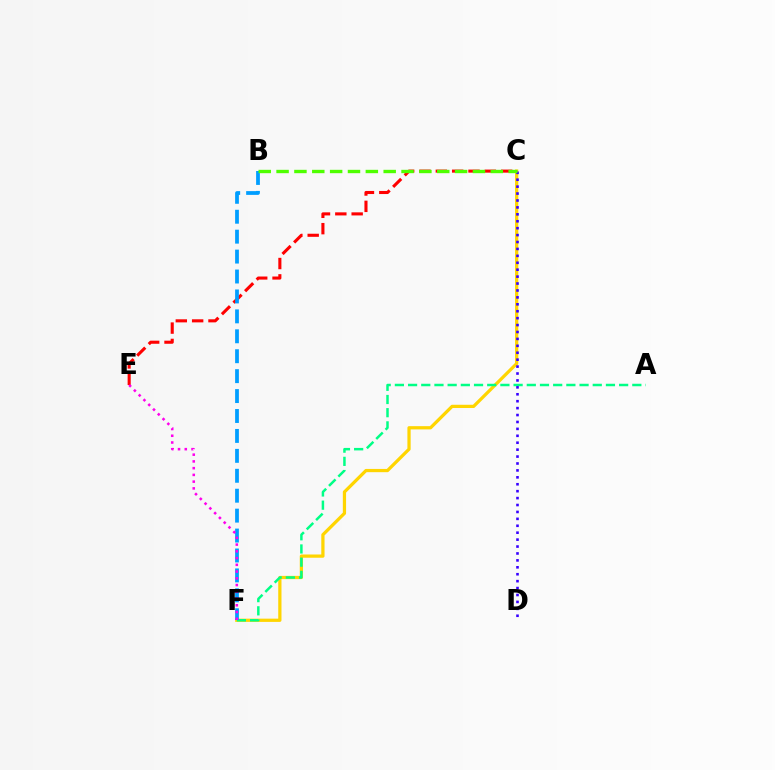{('C', 'F'): [{'color': '#ffd500', 'line_style': 'solid', 'thickness': 2.34}], ('A', 'F'): [{'color': '#00ff86', 'line_style': 'dashed', 'thickness': 1.79}], ('C', 'D'): [{'color': '#3700ff', 'line_style': 'dotted', 'thickness': 1.88}], ('C', 'E'): [{'color': '#ff0000', 'line_style': 'dashed', 'thickness': 2.22}], ('B', 'F'): [{'color': '#009eff', 'line_style': 'dashed', 'thickness': 2.71}], ('B', 'C'): [{'color': '#4fff00', 'line_style': 'dashed', 'thickness': 2.43}], ('E', 'F'): [{'color': '#ff00ed', 'line_style': 'dotted', 'thickness': 1.83}]}